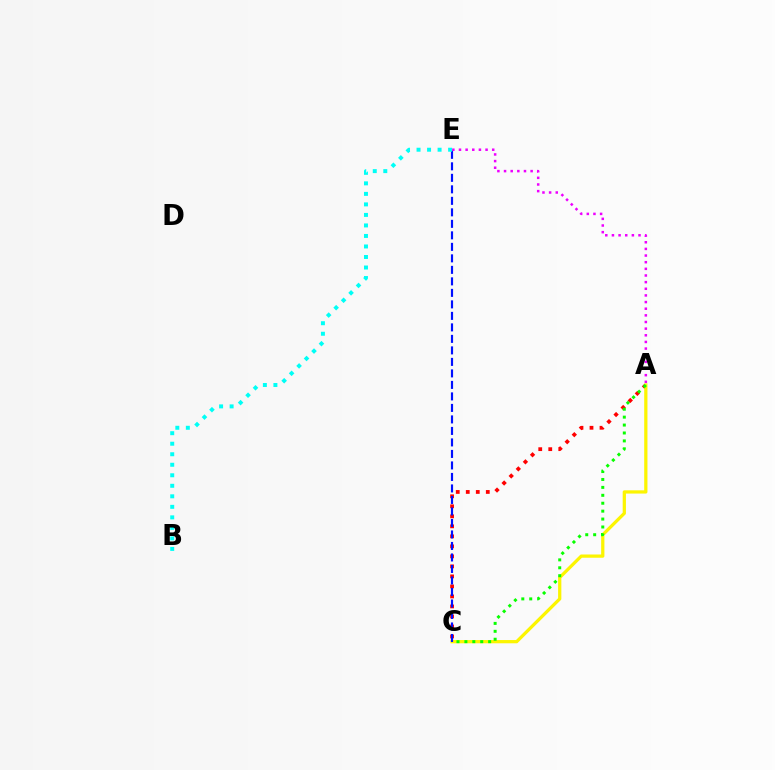{('A', 'C'): [{'color': '#ff0000', 'line_style': 'dotted', 'thickness': 2.72}, {'color': '#fcf500', 'line_style': 'solid', 'thickness': 2.34}, {'color': '#08ff00', 'line_style': 'dotted', 'thickness': 2.15}], ('A', 'E'): [{'color': '#ee00ff', 'line_style': 'dotted', 'thickness': 1.81}], ('C', 'E'): [{'color': '#0010ff', 'line_style': 'dashed', 'thickness': 1.56}], ('B', 'E'): [{'color': '#00fff6', 'line_style': 'dotted', 'thickness': 2.86}]}